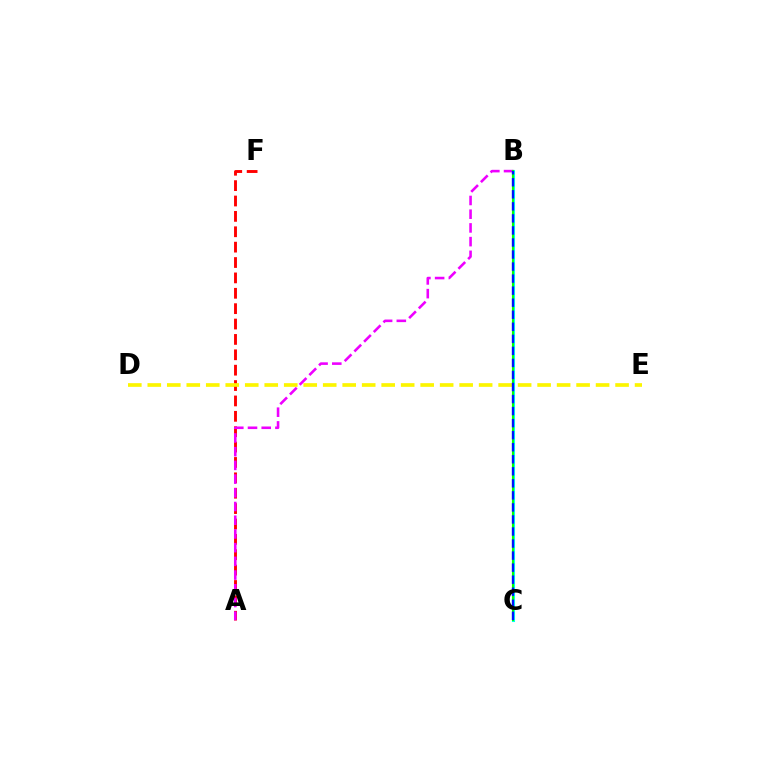{('A', 'F'): [{'color': '#ff0000', 'line_style': 'dashed', 'thickness': 2.09}], ('B', 'C'): [{'color': '#00fff6', 'line_style': 'solid', 'thickness': 2.23}, {'color': '#08ff00', 'line_style': 'solid', 'thickness': 1.52}, {'color': '#0010ff', 'line_style': 'dashed', 'thickness': 1.64}], ('A', 'B'): [{'color': '#ee00ff', 'line_style': 'dashed', 'thickness': 1.86}], ('D', 'E'): [{'color': '#fcf500', 'line_style': 'dashed', 'thickness': 2.65}]}